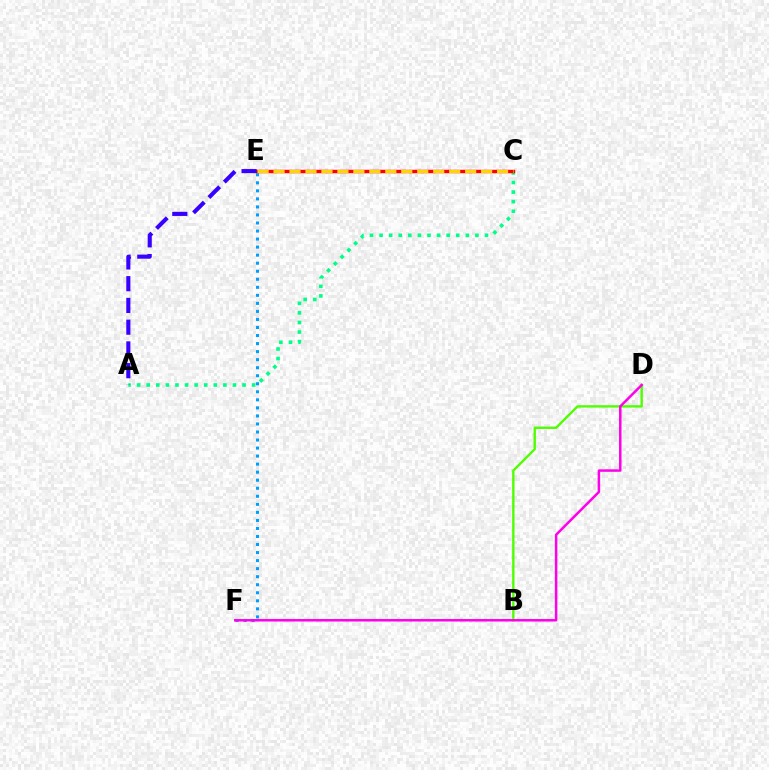{('B', 'D'): [{'color': '#4fff00', 'line_style': 'solid', 'thickness': 1.71}], ('A', 'C'): [{'color': '#00ff86', 'line_style': 'dotted', 'thickness': 2.6}], ('E', 'F'): [{'color': '#009eff', 'line_style': 'dotted', 'thickness': 2.18}], ('D', 'F'): [{'color': '#ff00ed', 'line_style': 'solid', 'thickness': 1.8}], ('C', 'E'): [{'color': '#ff0000', 'line_style': 'solid', 'thickness': 2.46}, {'color': '#ffd500', 'line_style': 'dashed', 'thickness': 2.17}], ('A', 'E'): [{'color': '#3700ff', 'line_style': 'dashed', 'thickness': 2.95}]}